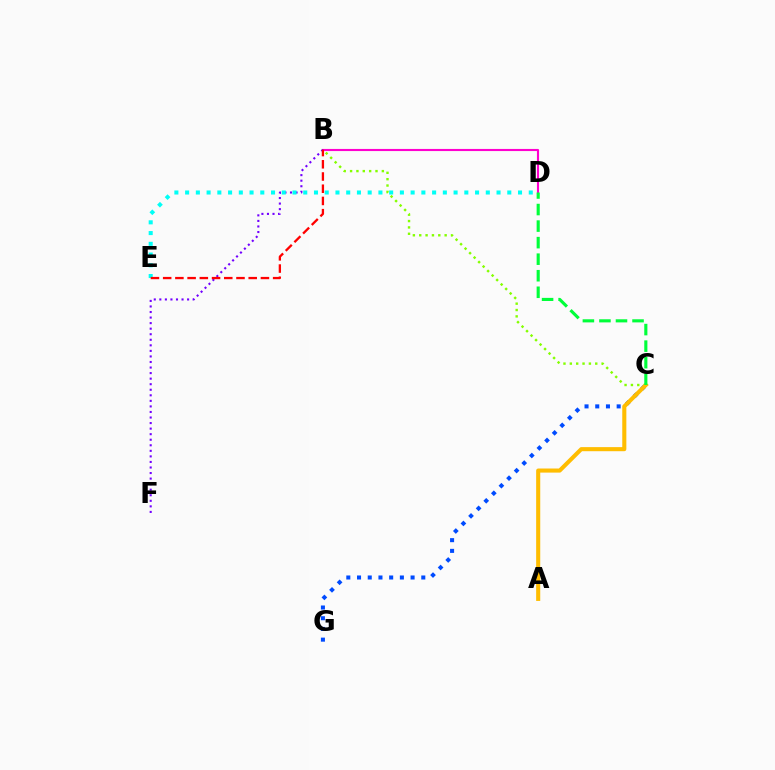{('B', 'C'): [{'color': '#84ff00', 'line_style': 'dotted', 'thickness': 1.73}], ('B', 'D'): [{'color': '#ff00cf', 'line_style': 'solid', 'thickness': 1.53}], ('B', 'F'): [{'color': '#7200ff', 'line_style': 'dotted', 'thickness': 1.51}], ('C', 'G'): [{'color': '#004bff', 'line_style': 'dotted', 'thickness': 2.91}], ('A', 'C'): [{'color': '#ffbd00', 'line_style': 'solid', 'thickness': 2.94}], ('C', 'D'): [{'color': '#00ff39', 'line_style': 'dashed', 'thickness': 2.25}], ('D', 'E'): [{'color': '#00fff6', 'line_style': 'dotted', 'thickness': 2.92}], ('B', 'E'): [{'color': '#ff0000', 'line_style': 'dashed', 'thickness': 1.66}]}